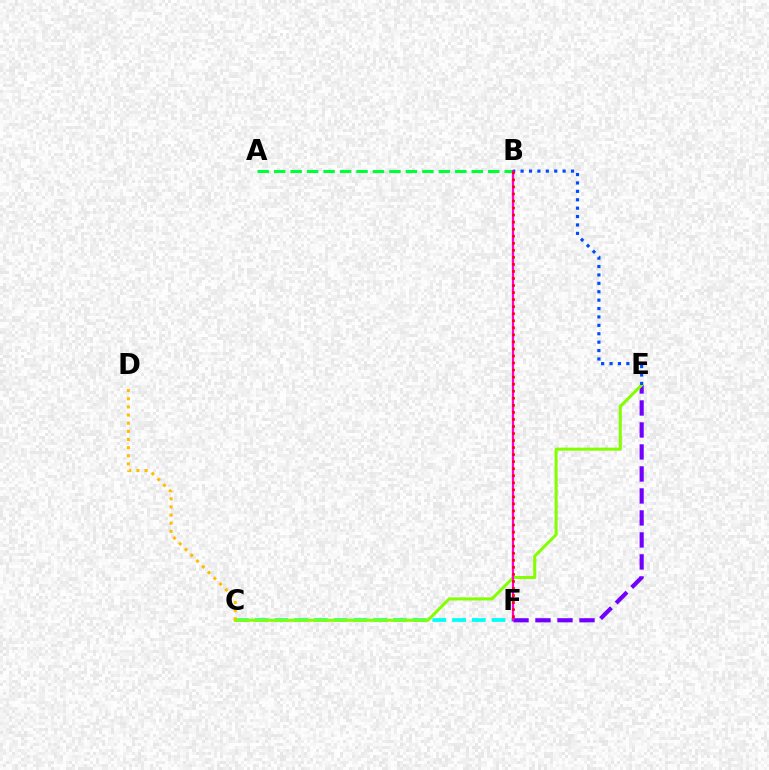{('C', 'F'): [{'color': '#00fff6', 'line_style': 'dashed', 'thickness': 2.68}], ('E', 'F'): [{'color': '#7200ff', 'line_style': 'dashed', 'thickness': 2.99}], ('A', 'B'): [{'color': '#00ff39', 'line_style': 'dashed', 'thickness': 2.24}], ('C', 'E'): [{'color': '#84ff00', 'line_style': 'solid', 'thickness': 2.19}], ('B', 'F'): [{'color': '#ff00cf', 'line_style': 'solid', 'thickness': 1.61}, {'color': '#ff0000', 'line_style': 'dotted', 'thickness': 1.91}], ('C', 'D'): [{'color': '#ffbd00', 'line_style': 'dotted', 'thickness': 2.21}], ('B', 'E'): [{'color': '#004bff', 'line_style': 'dotted', 'thickness': 2.28}]}